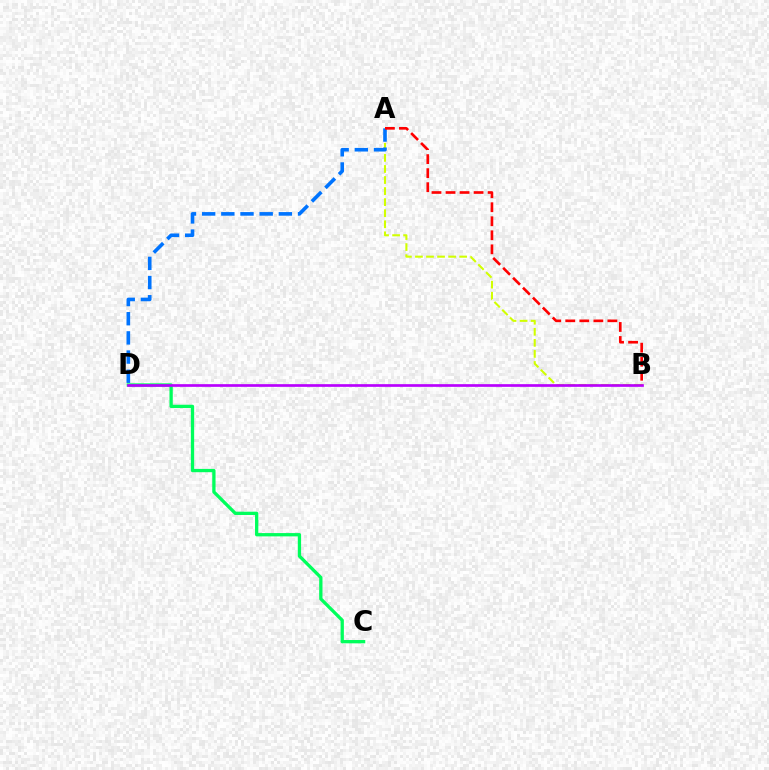{('A', 'B'): [{'color': '#d1ff00', 'line_style': 'dashed', 'thickness': 1.5}, {'color': '#ff0000', 'line_style': 'dashed', 'thickness': 1.91}], ('C', 'D'): [{'color': '#00ff5c', 'line_style': 'solid', 'thickness': 2.37}], ('A', 'D'): [{'color': '#0074ff', 'line_style': 'dashed', 'thickness': 2.61}], ('B', 'D'): [{'color': '#b900ff', 'line_style': 'solid', 'thickness': 1.93}]}